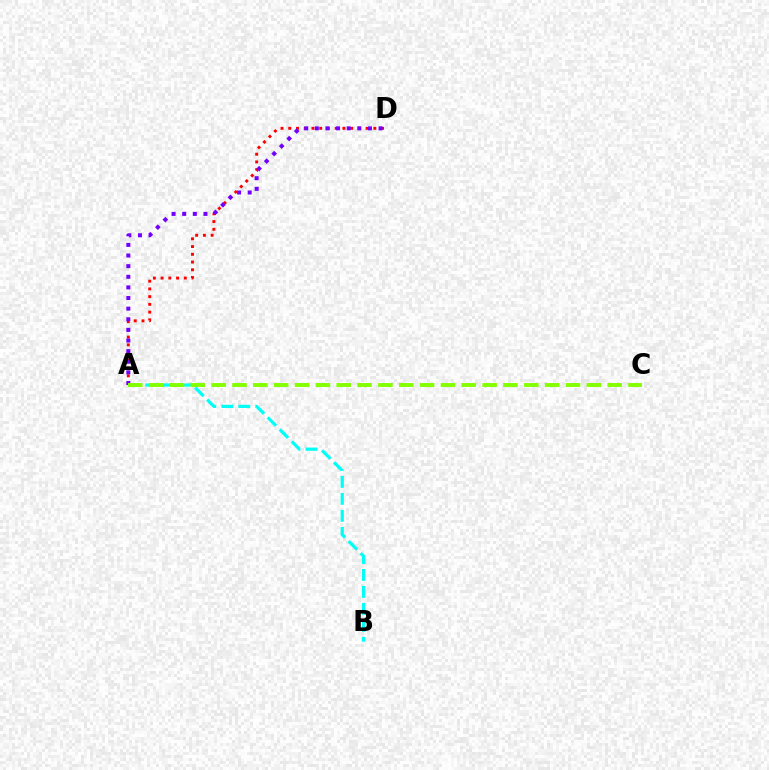{('A', 'D'): [{'color': '#ff0000', 'line_style': 'dotted', 'thickness': 2.1}, {'color': '#7200ff', 'line_style': 'dotted', 'thickness': 2.89}], ('A', 'B'): [{'color': '#00fff6', 'line_style': 'dashed', 'thickness': 2.31}], ('A', 'C'): [{'color': '#84ff00', 'line_style': 'dashed', 'thickness': 2.83}]}